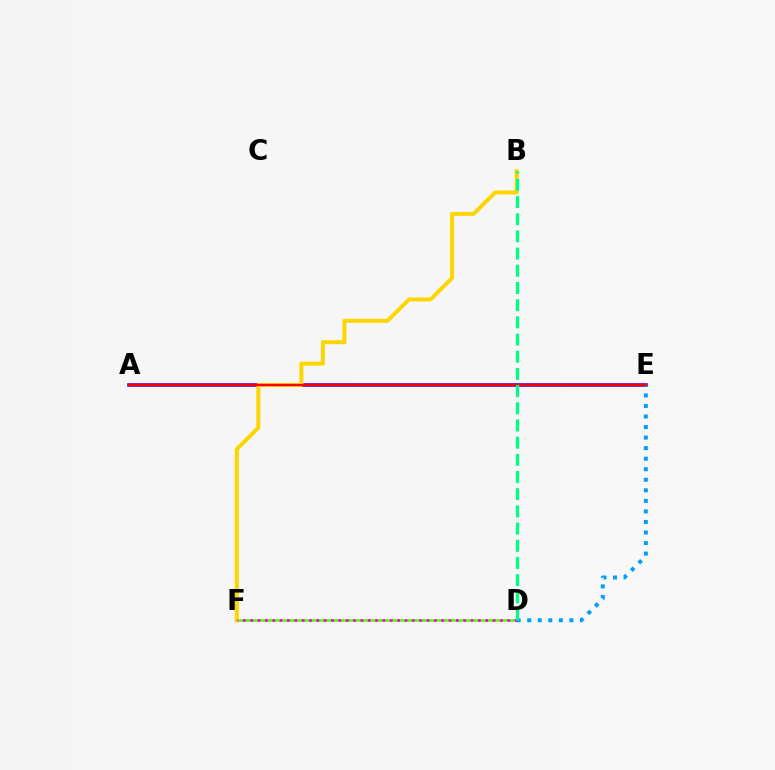{('D', 'F'): [{'color': '#4fff00', 'line_style': 'solid', 'thickness': 1.84}, {'color': '#ff00ed', 'line_style': 'dotted', 'thickness': 2.0}], ('A', 'E'): [{'color': '#3700ff', 'line_style': 'solid', 'thickness': 2.57}, {'color': '#ff0000', 'line_style': 'solid', 'thickness': 1.65}], ('D', 'E'): [{'color': '#009eff', 'line_style': 'dotted', 'thickness': 2.87}], ('B', 'F'): [{'color': '#ffd500', 'line_style': 'solid', 'thickness': 2.86}], ('B', 'D'): [{'color': '#00ff86', 'line_style': 'dashed', 'thickness': 2.33}]}